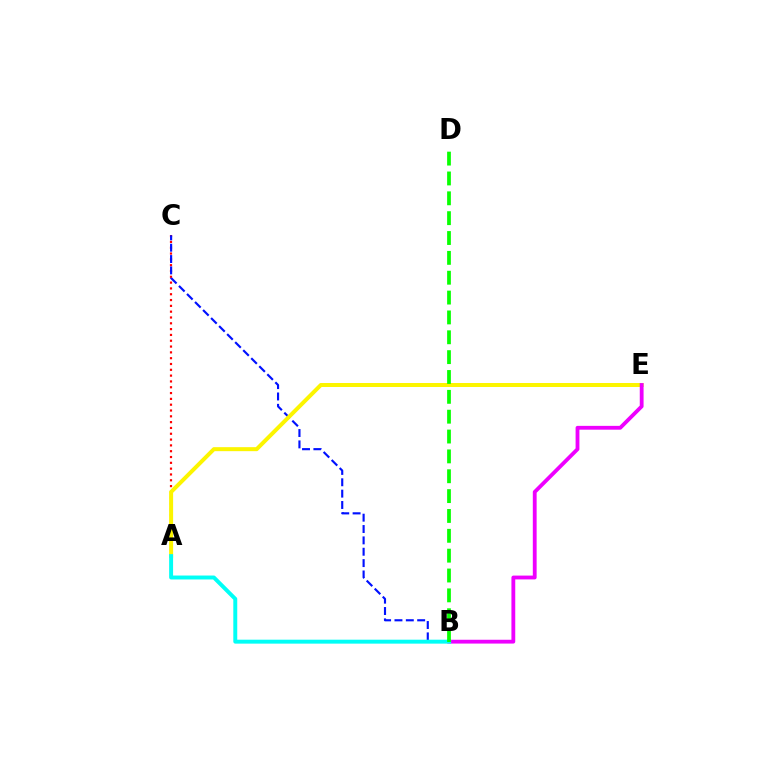{('A', 'C'): [{'color': '#ff0000', 'line_style': 'dotted', 'thickness': 1.58}], ('B', 'C'): [{'color': '#0010ff', 'line_style': 'dashed', 'thickness': 1.54}], ('A', 'E'): [{'color': '#fcf500', 'line_style': 'solid', 'thickness': 2.88}], ('B', 'E'): [{'color': '#ee00ff', 'line_style': 'solid', 'thickness': 2.75}], ('A', 'B'): [{'color': '#00fff6', 'line_style': 'solid', 'thickness': 2.84}], ('B', 'D'): [{'color': '#08ff00', 'line_style': 'dashed', 'thickness': 2.7}]}